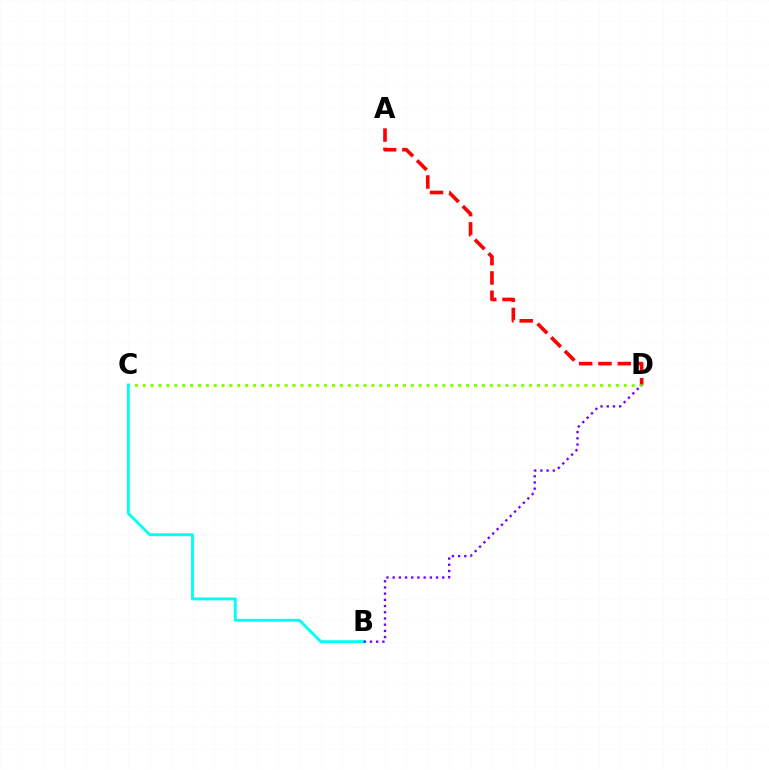{('A', 'D'): [{'color': '#ff0000', 'line_style': 'dashed', 'thickness': 2.62}], ('C', 'D'): [{'color': '#84ff00', 'line_style': 'dotted', 'thickness': 2.14}], ('B', 'C'): [{'color': '#00fff6', 'line_style': 'solid', 'thickness': 2.08}], ('B', 'D'): [{'color': '#7200ff', 'line_style': 'dotted', 'thickness': 1.69}]}